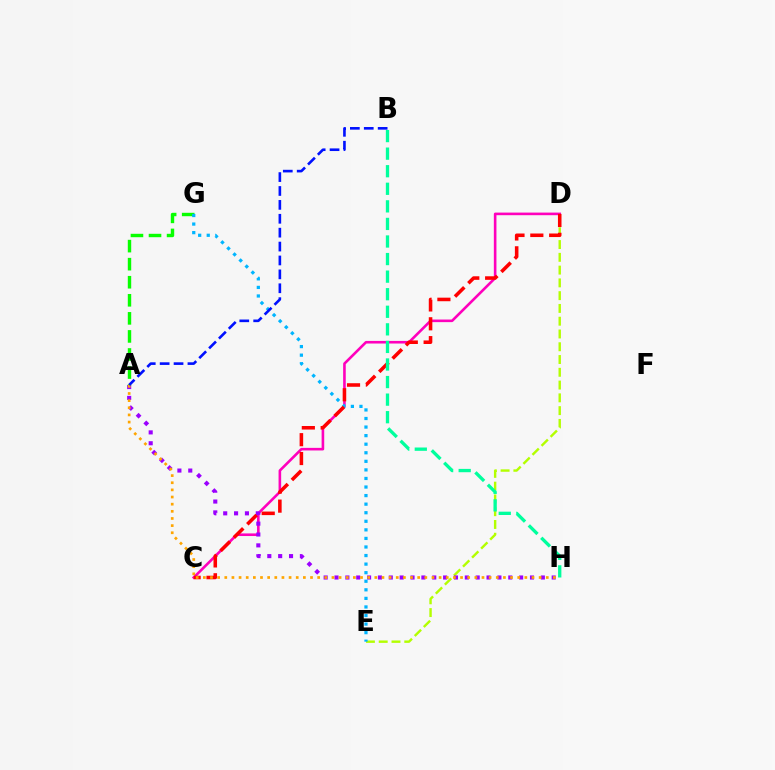{('D', 'E'): [{'color': '#b3ff00', 'line_style': 'dashed', 'thickness': 1.74}], ('C', 'D'): [{'color': '#ff00bd', 'line_style': 'solid', 'thickness': 1.88}, {'color': '#ff0000', 'line_style': 'dashed', 'thickness': 2.56}], ('A', 'H'): [{'color': '#9b00ff', 'line_style': 'dotted', 'thickness': 2.95}, {'color': '#ffa500', 'line_style': 'dotted', 'thickness': 1.94}], ('A', 'G'): [{'color': '#08ff00', 'line_style': 'dashed', 'thickness': 2.45}], ('E', 'G'): [{'color': '#00b5ff', 'line_style': 'dotted', 'thickness': 2.33}], ('B', 'H'): [{'color': '#00ff9d', 'line_style': 'dashed', 'thickness': 2.39}], ('A', 'B'): [{'color': '#0010ff', 'line_style': 'dashed', 'thickness': 1.89}]}